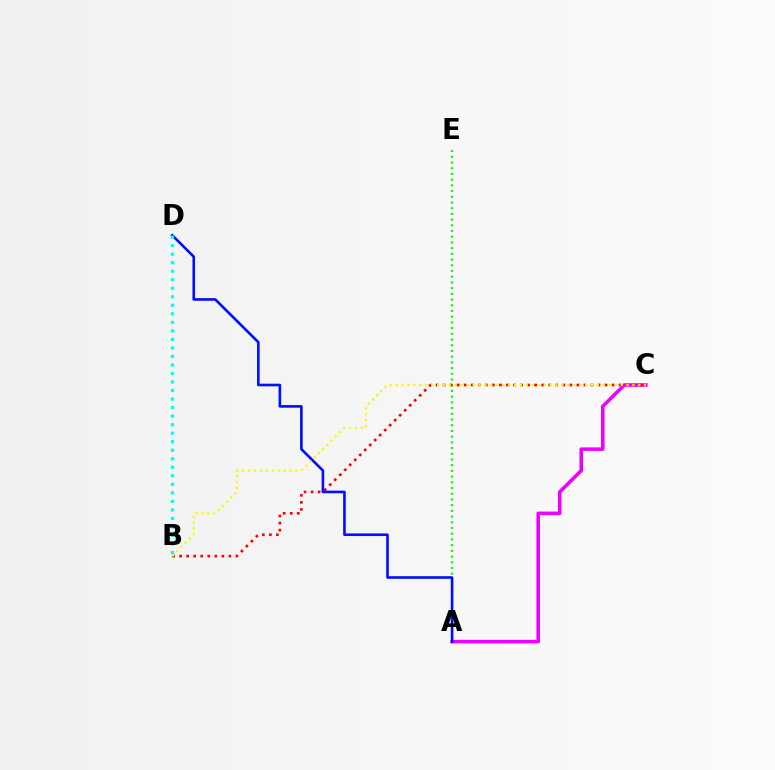{('A', 'C'): [{'color': '#ee00ff', 'line_style': 'solid', 'thickness': 2.57}], ('A', 'E'): [{'color': '#08ff00', 'line_style': 'dotted', 'thickness': 1.55}], ('B', 'C'): [{'color': '#ff0000', 'line_style': 'dotted', 'thickness': 1.91}, {'color': '#fcf500', 'line_style': 'dotted', 'thickness': 1.61}], ('A', 'D'): [{'color': '#0010ff', 'line_style': 'solid', 'thickness': 1.89}], ('B', 'D'): [{'color': '#00fff6', 'line_style': 'dotted', 'thickness': 2.32}]}